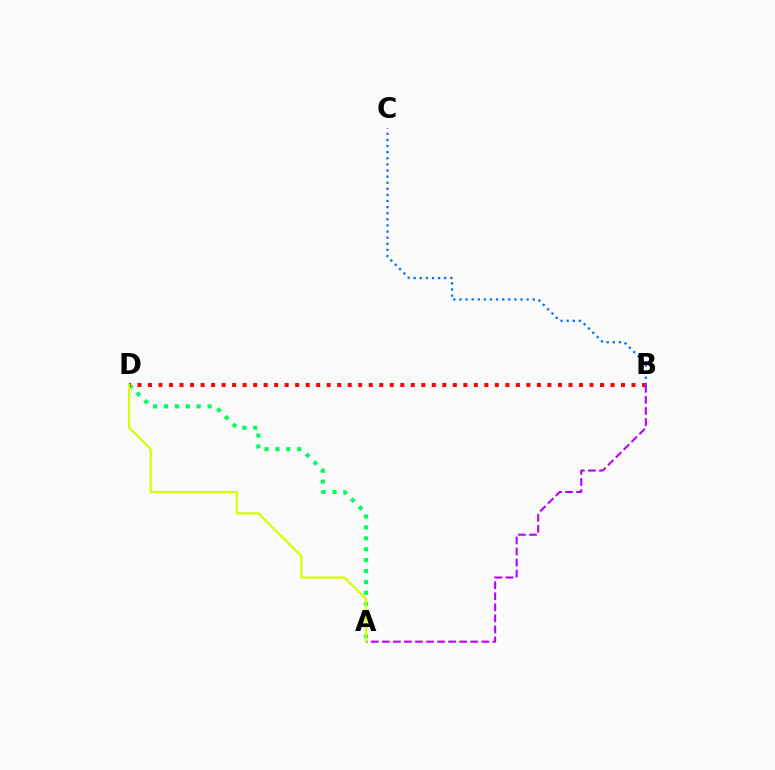{('A', 'D'): [{'color': '#00ff5c', 'line_style': 'dotted', 'thickness': 2.96}, {'color': '#d1ff00', 'line_style': 'solid', 'thickness': 1.58}], ('B', 'D'): [{'color': '#ff0000', 'line_style': 'dotted', 'thickness': 2.86}], ('B', 'C'): [{'color': '#0074ff', 'line_style': 'dotted', 'thickness': 1.66}], ('A', 'B'): [{'color': '#b900ff', 'line_style': 'dashed', 'thickness': 1.5}]}